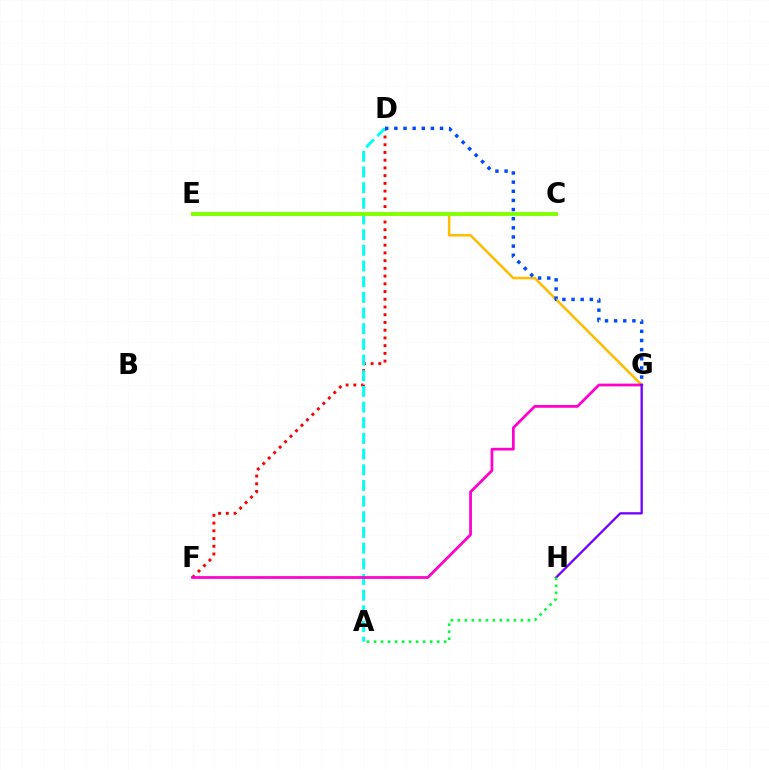{('D', 'F'): [{'color': '#ff0000', 'line_style': 'dotted', 'thickness': 2.1}], ('E', 'G'): [{'color': '#ffbd00', 'line_style': 'solid', 'thickness': 1.84}], ('A', 'D'): [{'color': '#00fff6', 'line_style': 'dashed', 'thickness': 2.13}], ('C', 'E'): [{'color': '#84ff00', 'line_style': 'solid', 'thickness': 2.84}], ('F', 'G'): [{'color': '#ff00cf', 'line_style': 'solid', 'thickness': 1.98}], ('D', 'G'): [{'color': '#004bff', 'line_style': 'dotted', 'thickness': 2.48}], ('G', 'H'): [{'color': '#7200ff', 'line_style': 'solid', 'thickness': 1.65}], ('A', 'H'): [{'color': '#00ff39', 'line_style': 'dotted', 'thickness': 1.91}]}